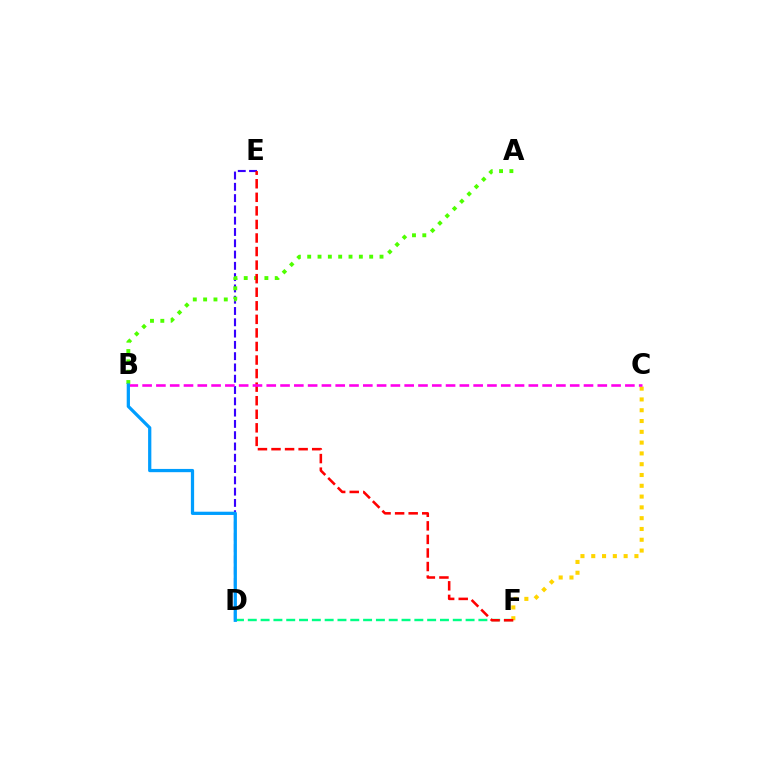{('D', 'E'): [{'color': '#3700ff', 'line_style': 'dashed', 'thickness': 1.53}], ('A', 'B'): [{'color': '#4fff00', 'line_style': 'dotted', 'thickness': 2.81}], ('D', 'F'): [{'color': '#00ff86', 'line_style': 'dashed', 'thickness': 1.74}], ('C', 'F'): [{'color': '#ffd500', 'line_style': 'dotted', 'thickness': 2.93}], ('E', 'F'): [{'color': '#ff0000', 'line_style': 'dashed', 'thickness': 1.84}], ('B', 'C'): [{'color': '#ff00ed', 'line_style': 'dashed', 'thickness': 1.87}], ('B', 'D'): [{'color': '#009eff', 'line_style': 'solid', 'thickness': 2.34}]}